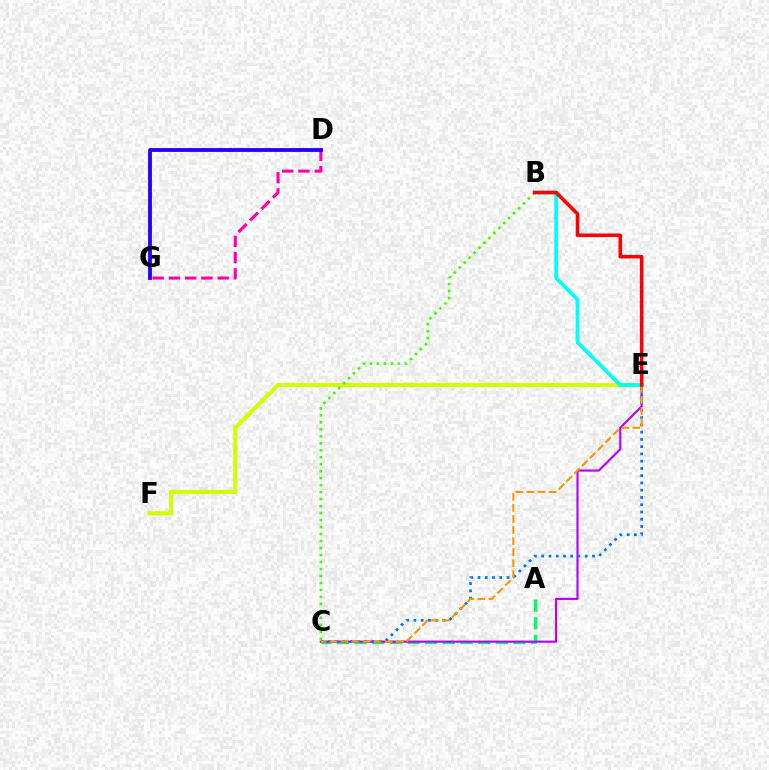{('A', 'C'): [{'color': '#00ff5c', 'line_style': 'dashed', 'thickness': 2.4}], ('E', 'F'): [{'color': '#d1ff00', 'line_style': 'solid', 'thickness': 2.92}], ('C', 'E'): [{'color': '#b900ff', 'line_style': 'solid', 'thickness': 1.55}, {'color': '#0074ff', 'line_style': 'dotted', 'thickness': 1.97}, {'color': '#ff9400', 'line_style': 'dashed', 'thickness': 1.5}], ('B', 'E'): [{'color': '#00fff6', 'line_style': 'solid', 'thickness': 2.67}, {'color': '#ff0000', 'line_style': 'solid', 'thickness': 2.58}], ('D', 'G'): [{'color': '#ff00ac', 'line_style': 'dashed', 'thickness': 2.21}, {'color': '#2500ff', 'line_style': 'solid', 'thickness': 2.75}], ('B', 'C'): [{'color': '#3dff00', 'line_style': 'dotted', 'thickness': 1.9}]}